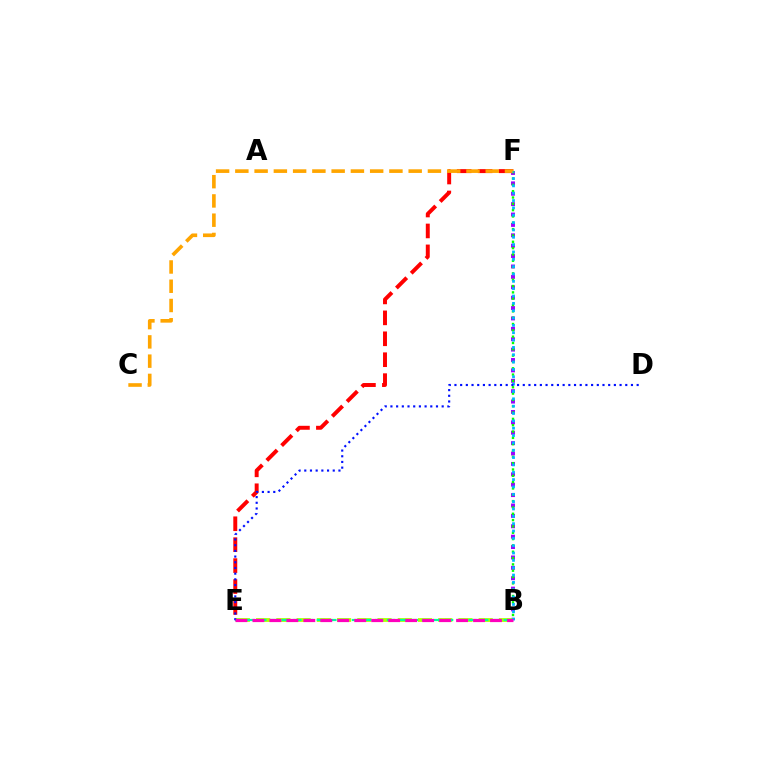{('E', 'F'): [{'color': '#ff0000', 'line_style': 'dashed', 'thickness': 2.84}], ('B', 'F'): [{'color': '#9b00ff', 'line_style': 'dotted', 'thickness': 2.82}, {'color': '#08ff00', 'line_style': 'dotted', 'thickness': 1.72}, {'color': '#00b5ff', 'line_style': 'dotted', 'thickness': 2.0}], ('B', 'E'): [{'color': '#b3ff00', 'line_style': 'dashed', 'thickness': 2.75}, {'color': '#00ff9d', 'line_style': 'dashed', 'thickness': 1.59}, {'color': '#ff00bd', 'line_style': 'dashed', 'thickness': 2.31}], ('C', 'F'): [{'color': '#ffa500', 'line_style': 'dashed', 'thickness': 2.62}], ('D', 'E'): [{'color': '#0010ff', 'line_style': 'dotted', 'thickness': 1.55}]}